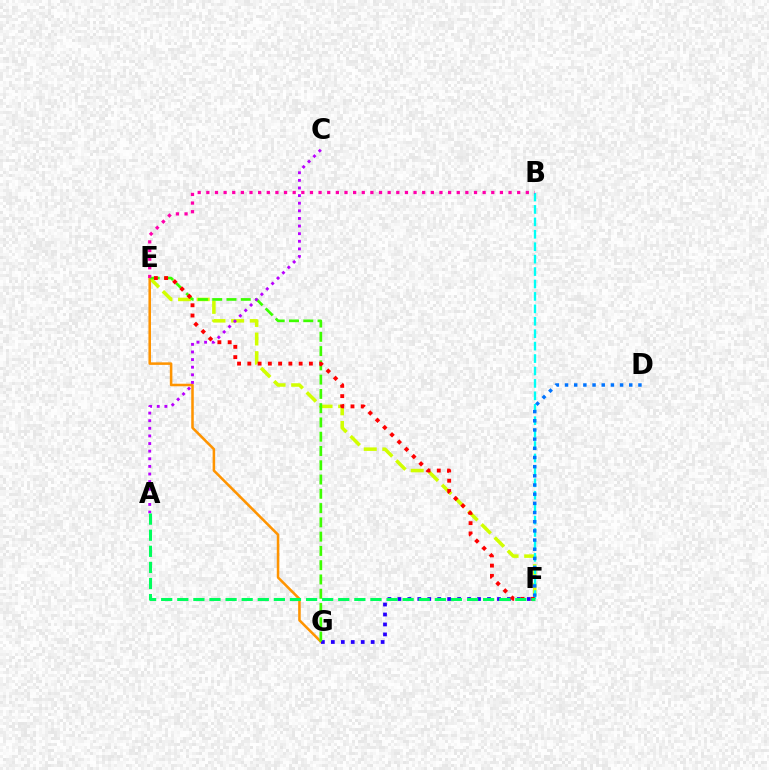{('E', 'F'): [{'color': '#d1ff00', 'line_style': 'dashed', 'thickness': 2.53}, {'color': '#ff0000', 'line_style': 'dotted', 'thickness': 2.79}], ('B', 'F'): [{'color': '#00fff6', 'line_style': 'dashed', 'thickness': 1.69}], ('E', 'G'): [{'color': '#ff9400', 'line_style': 'solid', 'thickness': 1.83}, {'color': '#3dff00', 'line_style': 'dashed', 'thickness': 1.94}], ('F', 'G'): [{'color': '#2500ff', 'line_style': 'dotted', 'thickness': 2.71}], ('A', 'C'): [{'color': '#b900ff', 'line_style': 'dotted', 'thickness': 2.07}], ('B', 'E'): [{'color': '#ff00ac', 'line_style': 'dotted', 'thickness': 2.35}], ('A', 'F'): [{'color': '#00ff5c', 'line_style': 'dashed', 'thickness': 2.19}], ('D', 'F'): [{'color': '#0074ff', 'line_style': 'dotted', 'thickness': 2.49}]}